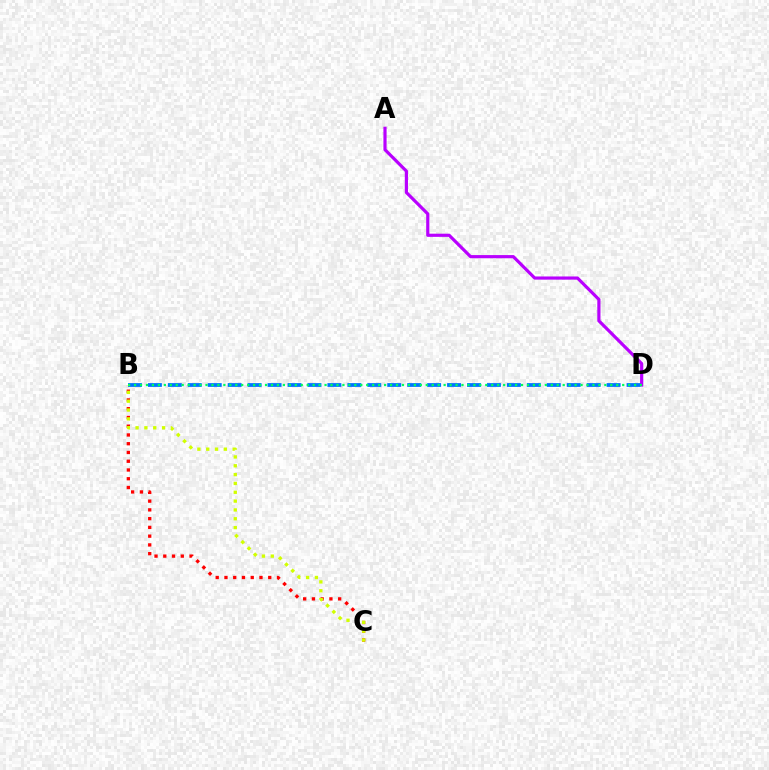{('A', 'D'): [{'color': '#b900ff', 'line_style': 'solid', 'thickness': 2.28}], ('B', 'C'): [{'color': '#ff0000', 'line_style': 'dotted', 'thickness': 2.38}, {'color': '#d1ff00', 'line_style': 'dotted', 'thickness': 2.4}], ('B', 'D'): [{'color': '#0074ff', 'line_style': 'dashed', 'thickness': 2.71}, {'color': '#00ff5c', 'line_style': 'dotted', 'thickness': 1.62}]}